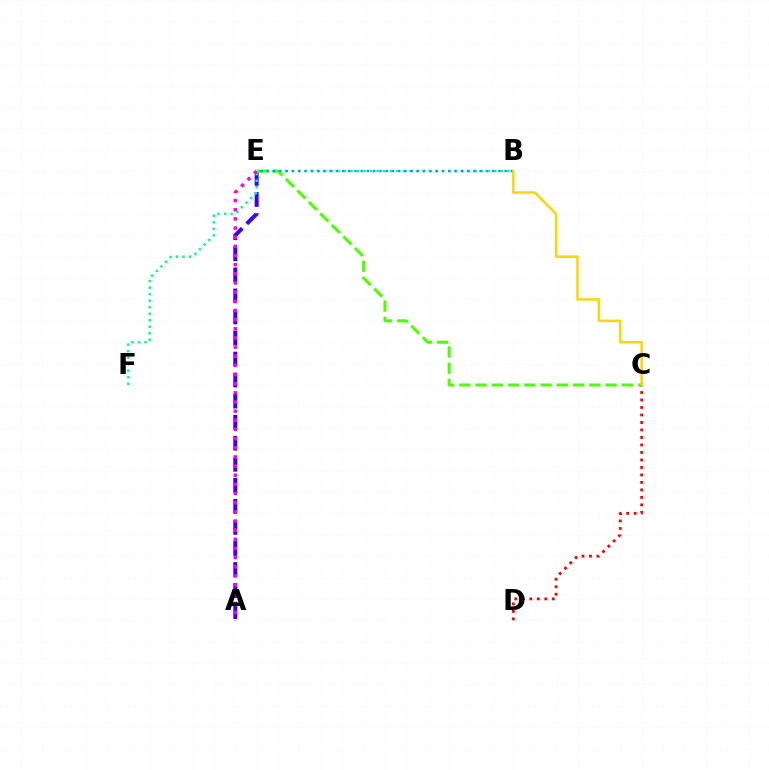{('A', 'E'): [{'color': '#3700ff', 'line_style': 'dashed', 'thickness': 2.86}, {'color': '#ff00ed', 'line_style': 'dotted', 'thickness': 2.49}], ('C', 'E'): [{'color': '#4fff00', 'line_style': 'dashed', 'thickness': 2.21}], ('B', 'F'): [{'color': '#00ff86', 'line_style': 'dotted', 'thickness': 1.77}], ('B', 'E'): [{'color': '#009eff', 'line_style': 'dotted', 'thickness': 1.7}], ('C', 'D'): [{'color': '#ff0000', 'line_style': 'dotted', 'thickness': 2.04}], ('B', 'C'): [{'color': '#ffd500', 'line_style': 'solid', 'thickness': 1.79}]}